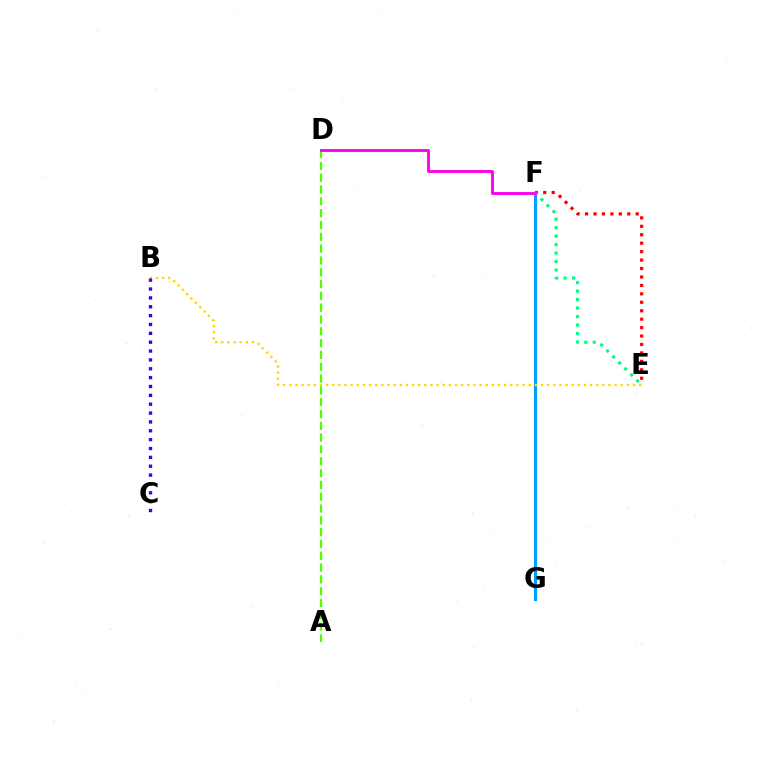{('F', 'G'): [{'color': '#009eff', 'line_style': 'solid', 'thickness': 2.24}], ('B', 'E'): [{'color': '#ffd500', 'line_style': 'dotted', 'thickness': 1.67}], ('E', 'F'): [{'color': '#ff0000', 'line_style': 'dotted', 'thickness': 2.29}, {'color': '#00ff86', 'line_style': 'dotted', 'thickness': 2.31}], ('B', 'C'): [{'color': '#3700ff', 'line_style': 'dotted', 'thickness': 2.41}], ('A', 'D'): [{'color': '#4fff00', 'line_style': 'dashed', 'thickness': 1.6}], ('D', 'F'): [{'color': '#ff00ed', 'line_style': 'solid', 'thickness': 2.09}]}